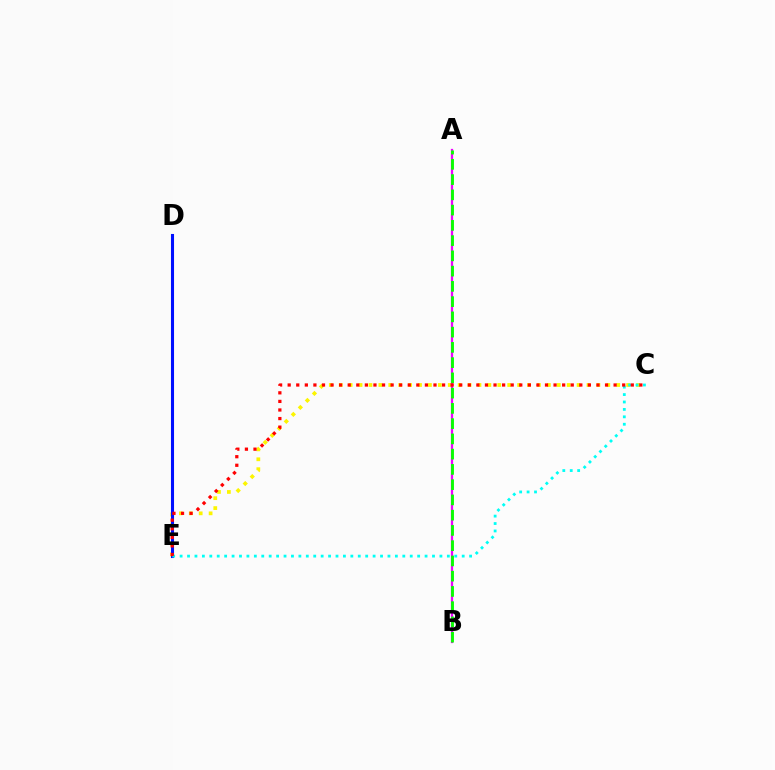{('C', 'E'): [{'color': '#fcf500', 'line_style': 'dotted', 'thickness': 2.69}, {'color': '#00fff6', 'line_style': 'dotted', 'thickness': 2.02}, {'color': '#ff0000', 'line_style': 'dotted', 'thickness': 2.33}], ('A', 'B'): [{'color': '#ee00ff', 'line_style': 'solid', 'thickness': 1.62}, {'color': '#08ff00', 'line_style': 'dashed', 'thickness': 2.07}], ('D', 'E'): [{'color': '#0010ff', 'line_style': 'solid', 'thickness': 2.21}]}